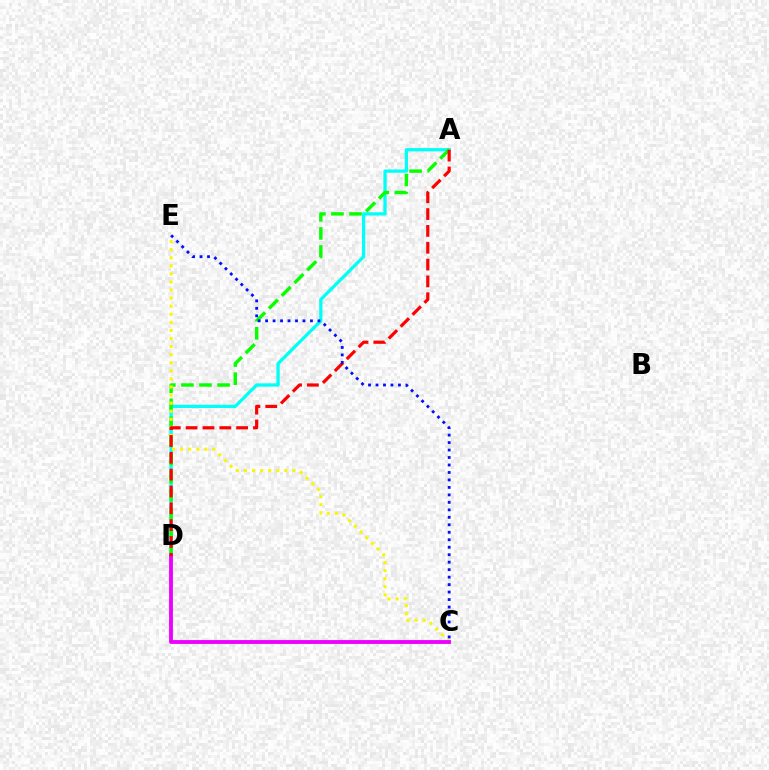{('A', 'D'): [{'color': '#00fff6', 'line_style': 'solid', 'thickness': 2.34}, {'color': '#08ff00', 'line_style': 'dashed', 'thickness': 2.45}, {'color': '#ff0000', 'line_style': 'dashed', 'thickness': 2.29}], ('C', 'E'): [{'color': '#fcf500', 'line_style': 'dotted', 'thickness': 2.2}, {'color': '#0010ff', 'line_style': 'dotted', 'thickness': 2.03}], ('C', 'D'): [{'color': '#ee00ff', 'line_style': 'solid', 'thickness': 2.77}]}